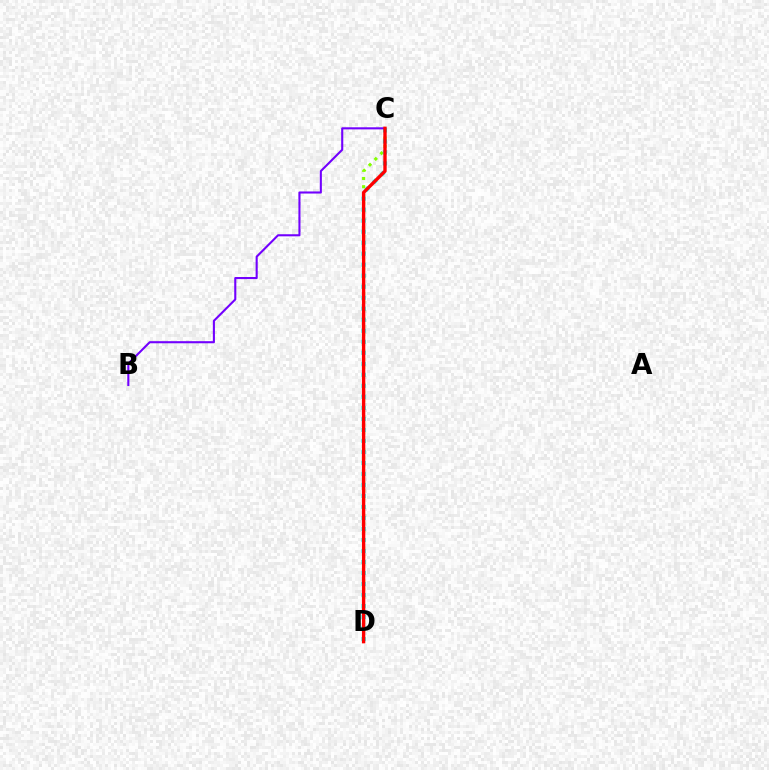{('C', 'D'): [{'color': '#84ff00', 'line_style': 'dotted', 'thickness': 2.23}, {'color': '#00fff6', 'line_style': 'dotted', 'thickness': 2.99}, {'color': '#ff0000', 'line_style': 'solid', 'thickness': 2.42}], ('B', 'C'): [{'color': '#7200ff', 'line_style': 'solid', 'thickness': 1.51}]}